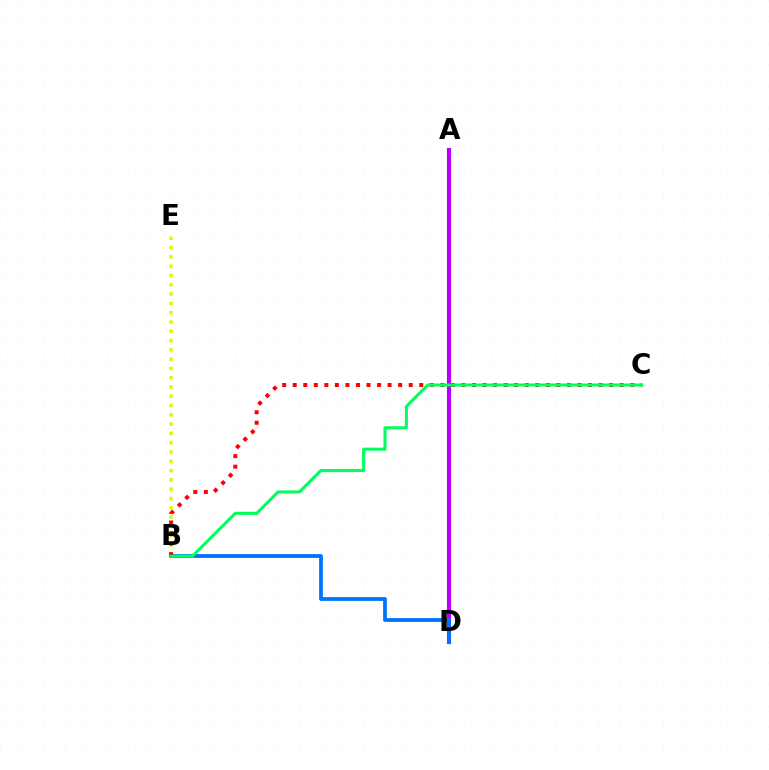{('A', 'D'): [{'color': '#b900ff', 'line_style': 'solid', 'thickness': 2.98}], ('B', 'E'): [{'color': '#d1ff00', 'line_style': 'dotted', 'thickness': 2.52}], ('B', 'D'): [{'color': '#0074ff', 'line_style': 'solid', 'thickness': 2.73}], ('B', 'C'): [{'color': '#ff0000', 'line_style': 'dotted', 'thickness': 2.87}, {'color': '#00ff5c', 'line_style': 'solid', 'thickness': 2.19}]}